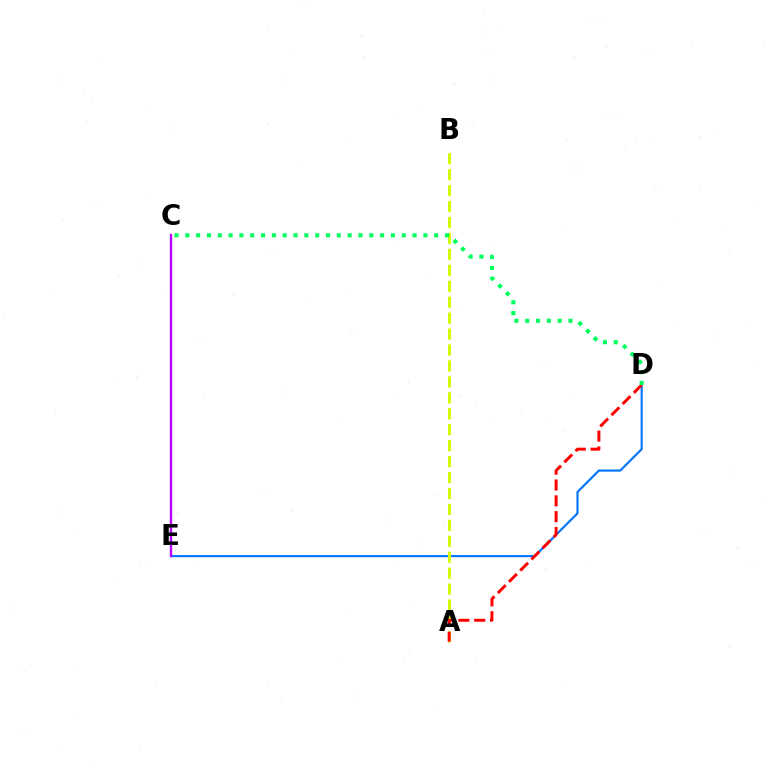{('D', 'E'): [{'color': '#0074ff', 'line_style': 'solid', 'thickness': 1.53}], ('A', 'B'): [{'color': '#d1ff00', 'line_style': 'dashed', 'thickness': 2.17}], ('A', 'D'): [{'color': '#ff0000', 'line_style': 'dashed', 'thickness': 2.15}], ('C', 'E'): [{'color': '#b900ff', 'line_style': 'solid', 'thickness': 1.71}], ('C', 'D'): [{'color': '#00ff5c', 'line_style': 'dotted', 'thickness': 2.94}]}